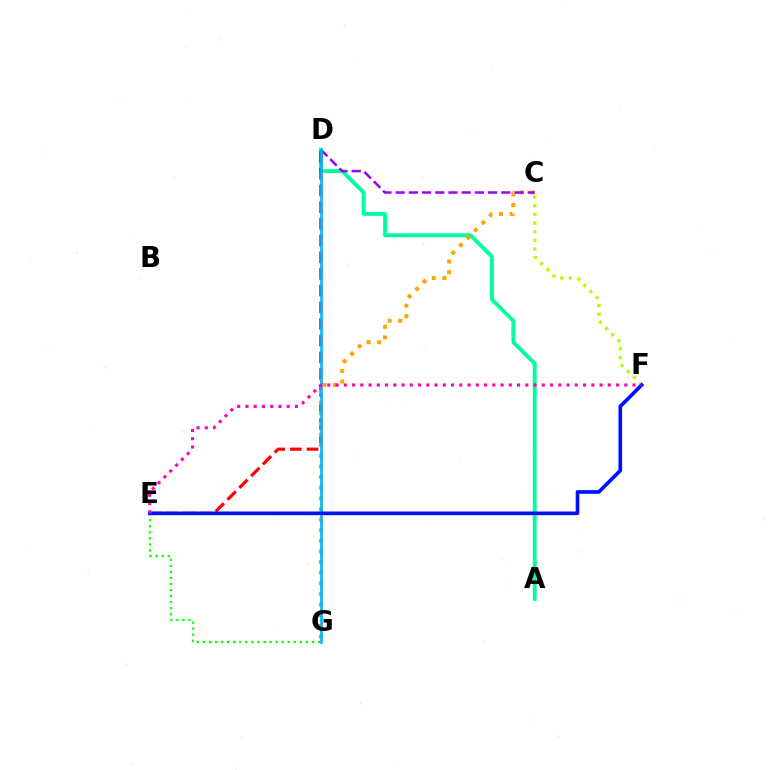{('A', 'D'): [{'color': '#00ff9d', 'line_style': 'solid', 'thickness': 2.79}], ('D', 'E'): [{'color': '#ff0000', 'line_style': 'dashed', 'thickness': 2.27}], ('C', 'G'): [{'color': '#ffa500', 'line_style': 'dotted', 'thickness': 2.89}], ('C', 'D'): [{'color': '#9b00ff', 'line_style': 'dashed', 'thickness': 1.79}], ('D', 'G'): [{'color': '#00b5ff', 'line_style': 'solid', 'thickness': 1.91}], ('C', 'F'): [{'color': '#b3ff00', 'line_style': 'dotted', 'thickness': 2.36}], ('E', 'G'): [{'color': '#08ff00', 'line_style': 'dotted', 'thickness': 1.65}], ('E', 'F'): [{'color': '#0010ff', 'line_style': 'solid', 'thickness': 2.64}, {'color': '#ff00bd', 'line_style': 'dotted', 'thickness': 2.24}]}